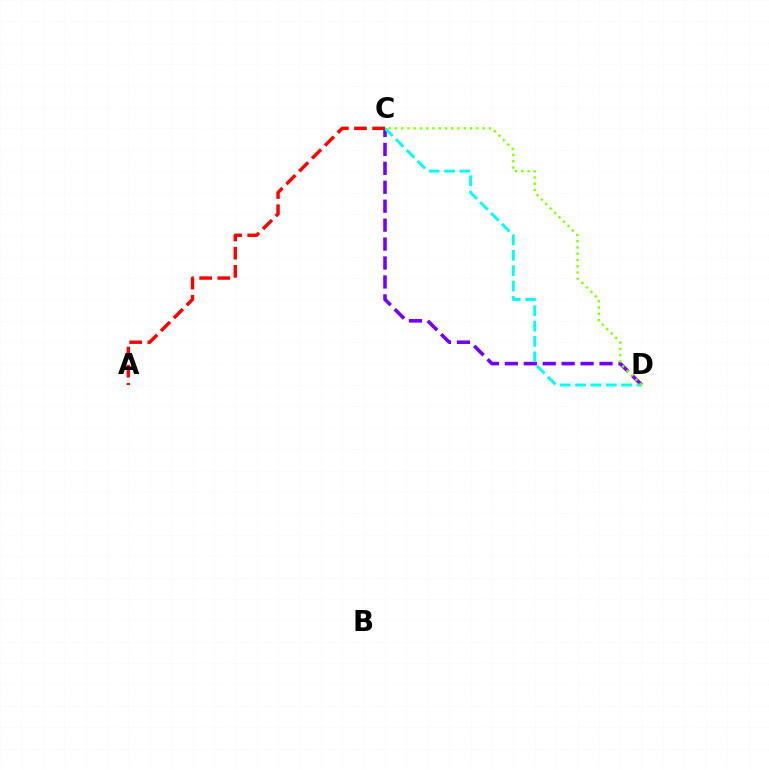{('C', 'D'): [{'color': '#7200ff', 'line_style': 'dashed', 'thickness': 2.57}, {'color': '#00fff6', 'line_style': 'dashed', 'thickness': 2.09}, {'color': '#84ff00', 'line_style': 'dotted', 'thickness': 1.7}], ('A', 'C'): [{'color': '#ff0000', 'line_style': 'dashed', 'thickness': 2.47}]}